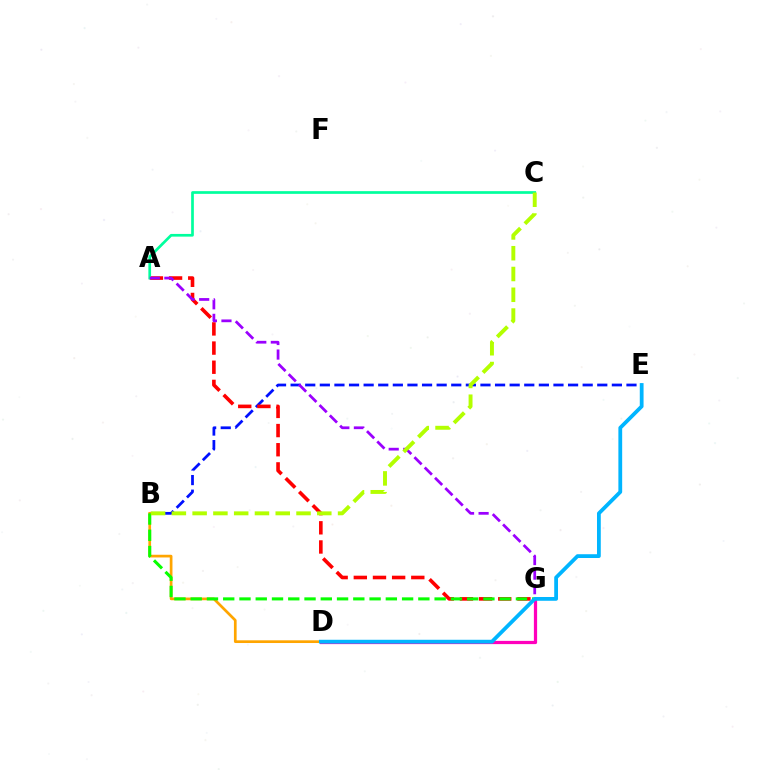{('B', 'E'): [{'color': '#0010ff', 'line_style': 'dashed', 'thickness': 1.98}], ('A', 'G'): [{'color': '#ff0000', 'line_style': 'dashed', 'thickness': 2.6}, {'color': '#9b00ff', 'line_style': 'dashed', 'thickness': 1.98}], ('B', 'D'): [{'color': '#ffa500', 'line_style': 'solid', 'thickness': 1.95}], ('D', 'G'): [{'color': '#ff00bd', 'line_style': 'solid', 'thickness': 2.33}], ('A', 'C'): [{'color': '#00ff9d', 'line_style': 'solid', 'thickness': 1.95}], ('B', 'G'): [{'color': '#08ff00', 'line_style': 'dashed', 'thickness': 2.21}], ('B', 'C'): [{'color': '#b3ff00', 'line_style': 'dashed', 'thickness': 2.82}], ('D', 'E'): [{'color': '#00b5ff', 'line_style': 'solid', 'thickness': 2.73}]}